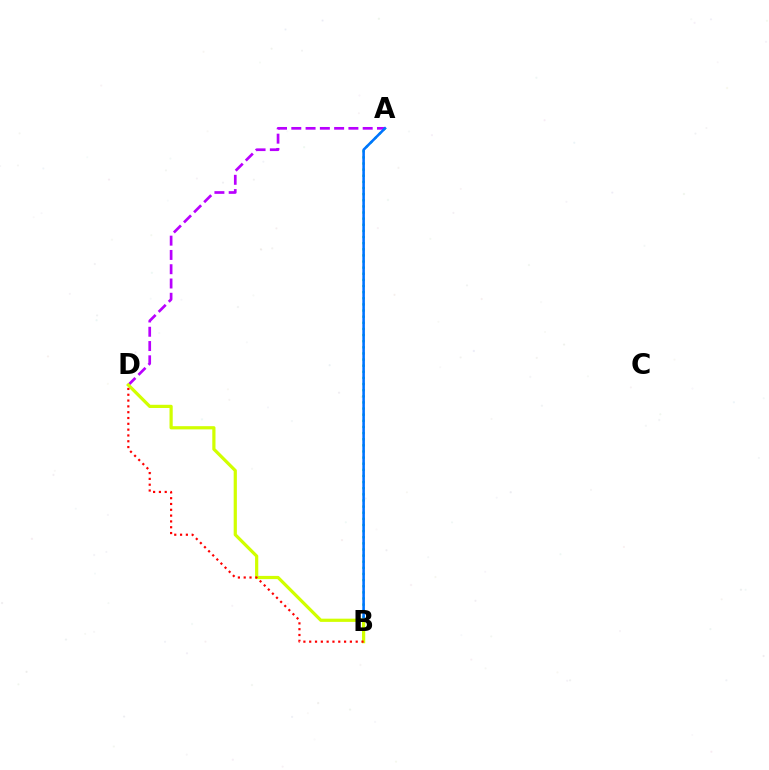{('A', 'B'): [{'color': '#00ff5c', 'line_style': 'dotted', 'thickness': 1.66}, {'color': '#0074ff', 'line_style': 'solid', 'thickness': 1.85}], ('A', 'D'): [{'color': '#b900ff', 'line_style': 'dashed', 'thickness': 1.94}], ('B', 'D'): [{'color': '#d1ff00', 'line_style': 'solid', 'thickness': 2.31}, {'color': '#ff0000', 'line_style': 'dotted', 'thickness': 1.58}]}